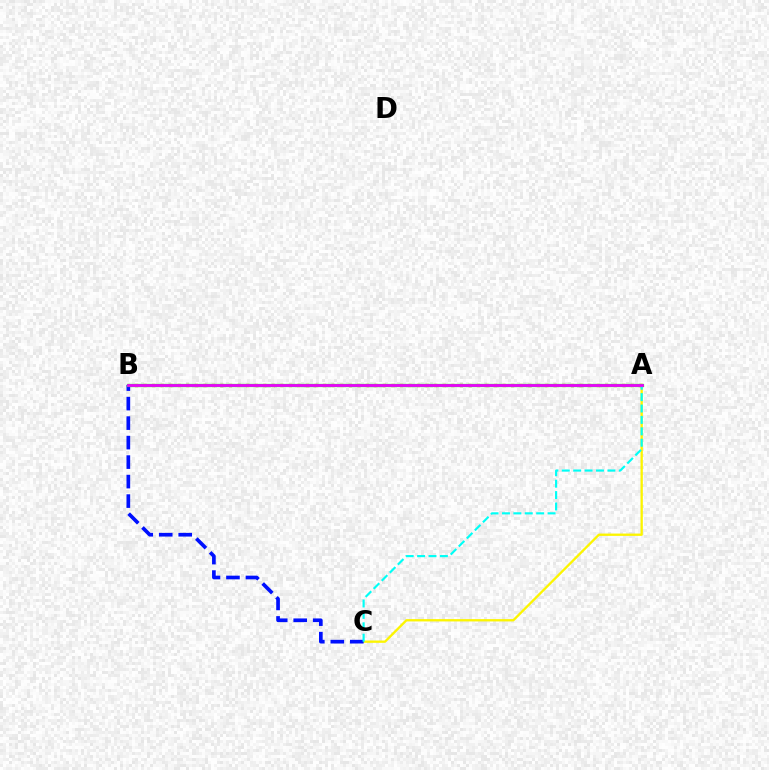{('A', 'C'): [{'color': '#fcf500', 'line_style': 'solid', 'thickness': 1.68}, {'color': '#00fff6', 'line_style': 'dashed', 'thickness': 1.55}], ('A', 'B'): [{'color': '#ff0000', 'line_style': 'dotted', 'thickness': 2.32}, {'color': '#08ff00', 'line_style': 'solid', 'thickness': 2.33}, {'color': '#ee00ff', 'line_style': 'solid', 'thickness': 2.0}], ('B', 'C'): [{'color': '#0010ff', 'line_style': 'dashed', 'thickness': 2.65}]}